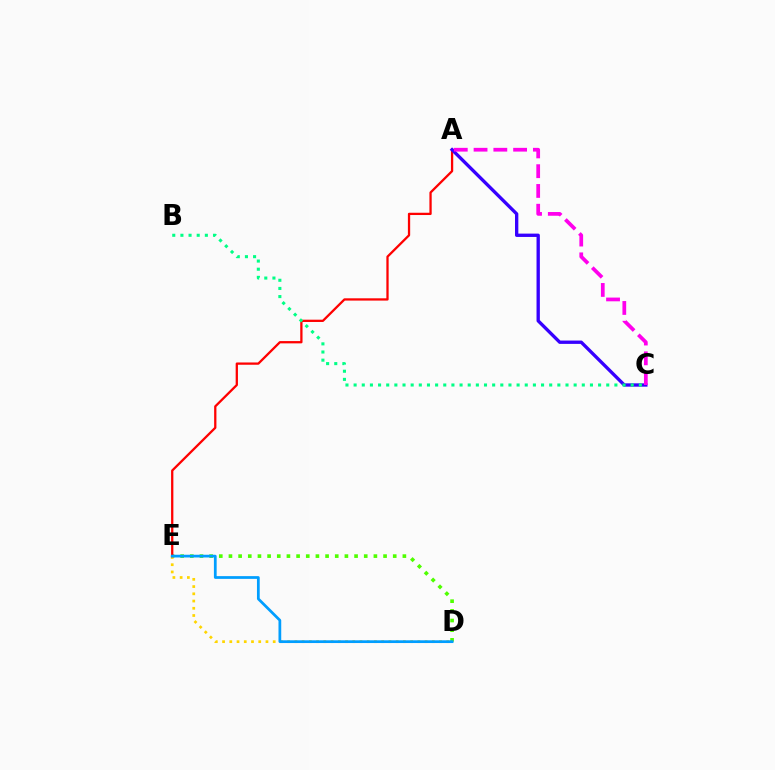{('D', 'E'): [{'color': '#4fff00', 'line_style': 'dotted', 'thickness': 2.63}, {'color': '#ffd500', 'line_style': 'dotted', 'thickness': 1.97}, {'color': '#009eff', 'line_style': 'solid', 'thickness': 1.98}], ('A', 'E'): [{'color': '#ff0000', 'line_style': 'solid', 'thickness': 1.64}], ('A', 'C'): [{'color': '#3700ff', 'line_style': 'solid', 'thickness': 2.4}, {'color': '#ff00ed', 'line_style': 'dashed', 'thickness': 2.69}], ('B', 'C'): [{'color': '#00ff86', 'line_style': 'dotted', 'thickness': 2.21}]}